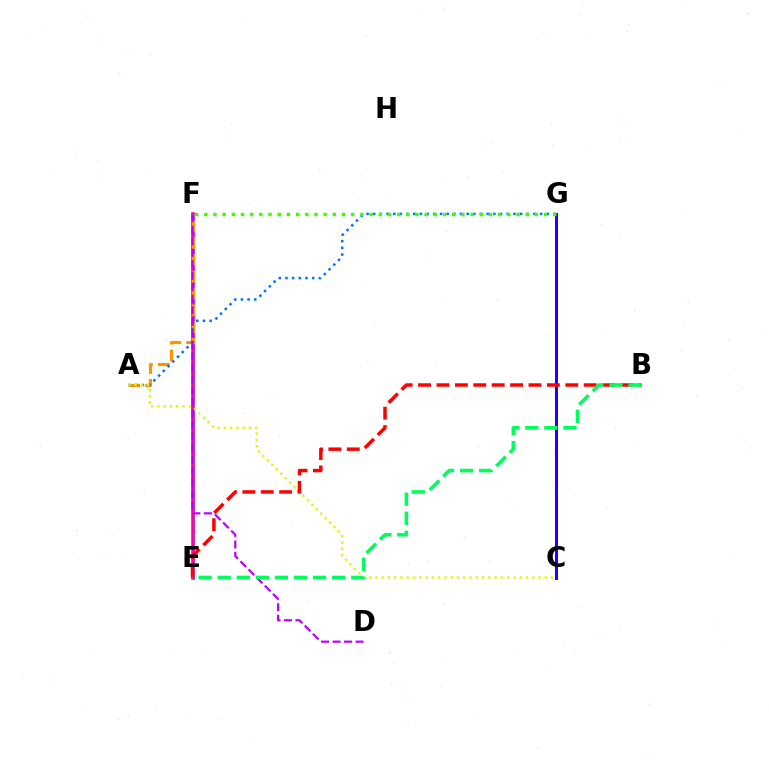{('E', 'F'): [{'color': '#00fff6', 'line_style': 'solid', 'thickness': 1.89}, {'color': '#ff00ac', 'line_style': 'solid', 'thickness': 2.6}], ('C', 'G'): [{'color': '#2500ff', 'line_style': 'solid', 'thickness': 2.2}], ('A', 'F'): [{'color': '#ff9400', 'line_style': 'dashed', 'thickness': 2.28}], ('A', 'G'): [{'color': '#0074ff', 'line_style': 'dotted', 'thickness': 1.81}], ('A', 'C'): [{'color': '#d1ff00', 'line_style': 'dotted', 'thickness': 1.71}], ('D', 'F'): [{'color': '#b900ff', 'line_style': 'dashed', 'thickness': 1.56}], ('F', 'G'): [{'color': '#3dff00', 'line_style': 'dotted', 'thickness': 2.5}], ('B', 'E'): [{'color': '#ff0000', 'line_style': 'dashed', 'thickness': 2.5}, {'color': '#00ff5c', 'line_style': 'dashed', 'thickness': 2.59}]}